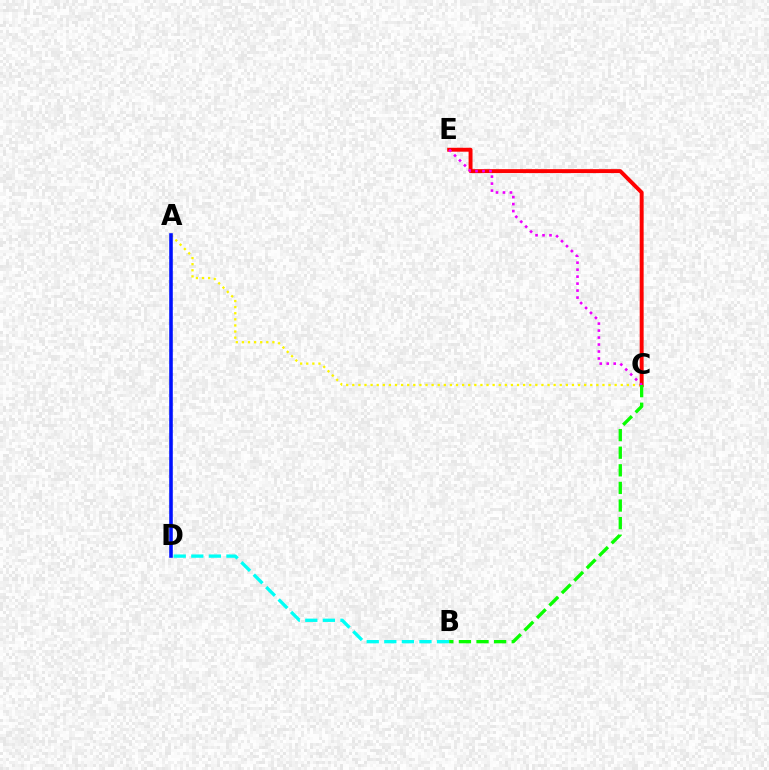{('A', 'C'): [{'color': '#fcf500', 'line_style': 'dotted', 'thickness': 1.66}], ('C', 'E'): [{'color': '#ff0000', 'line_style': 'solid', 'thickness': 2.83}, {'color': '#ee00ff', 'line_style': 'dotted', 'thickness': 1.9}], ('A', 'D'): [{'color': '#0010ff', 'line_style': 'solid', 'thickness': 2.57}], ('B', 'D'): [{'color': '#00fff6', 'line_style': 'dashed', 'thickness': 2.39}], ('B', 'C'): [{'color': '#08ff00', 'line_style': 'dashed', 'thickness': 2.39}]}